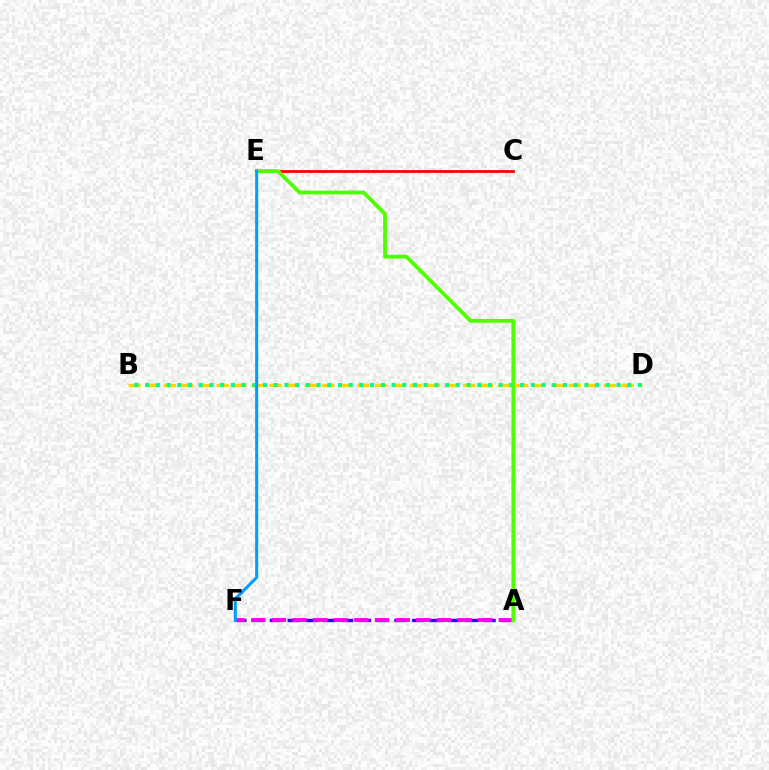{('B', 'D'): [{'color': '#ffd500', 'line_style': 'dashed', 'thickness': 2.39}, {'color': '#00ff86', 'line_style': 'dotted', 'thickness': 2.91}], ('C', 'E'): [{'color': '#ff0000', 'line_style': 'solid', 'thickness': 2.02}], ('A', 'F'): [{'color': '#3700ff', 'line_style': 'dashed', 'thickness': 2.42}, {'color': '#ff00ed', 'line_style': 'dashed', 'thickness': 2.8}], ('A', 'E'): [{'color': '#4fff00', 'line_style': 'solid', 'thickness': 2.73}], ('E', 'F'): [{'color': '#009eff', 'line_style': 'solid', 'thickness': 2.21}]}